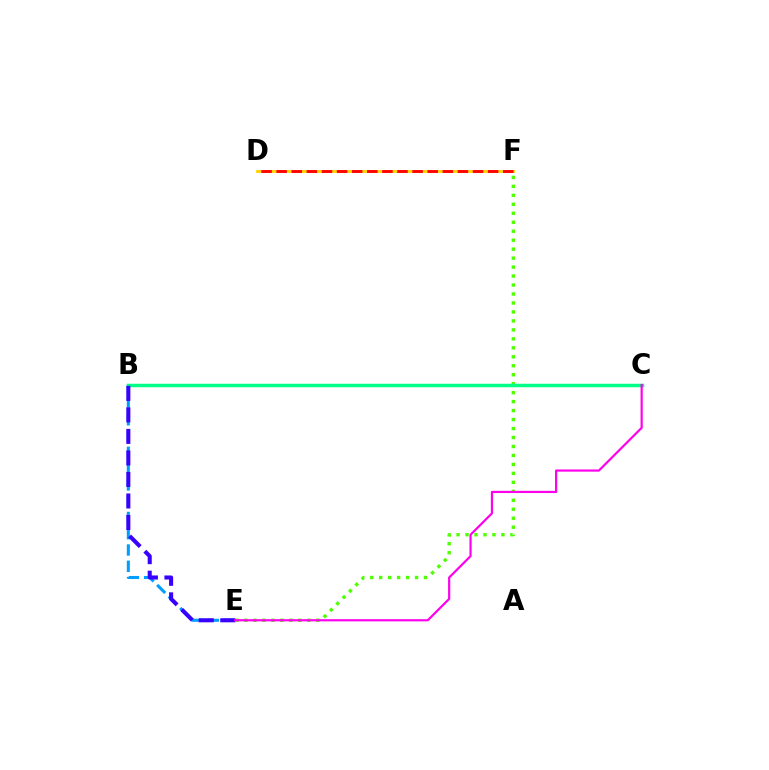{('B', 'E'): [{'color': '#009eff', 'line_style': 'dashed', 'thickness': 2.21}, {'color': '#3700ff', 'line_style': 'dashed', 'thickness': 2.92}], ('E', 'F'): [{'color': '#4fff00', 'line_style': 'dotted', 'thickness': 2.44}], ('D', 'F'): [{'color': '#ffd500', 'line_style': 'solid', 'thickness': 2.05}, {'color': '#ff0000', 'line_style': 'dashed', 'thickness': 2.05}], ('B', 'C'): [{'color': '#00ff86', 'line_style': 'solid', 'thickness': 2.51}], ('C', 'E'): [{'color': '#ff00ed', 'line_style': 'solid', 'thickness': 1.58}]}